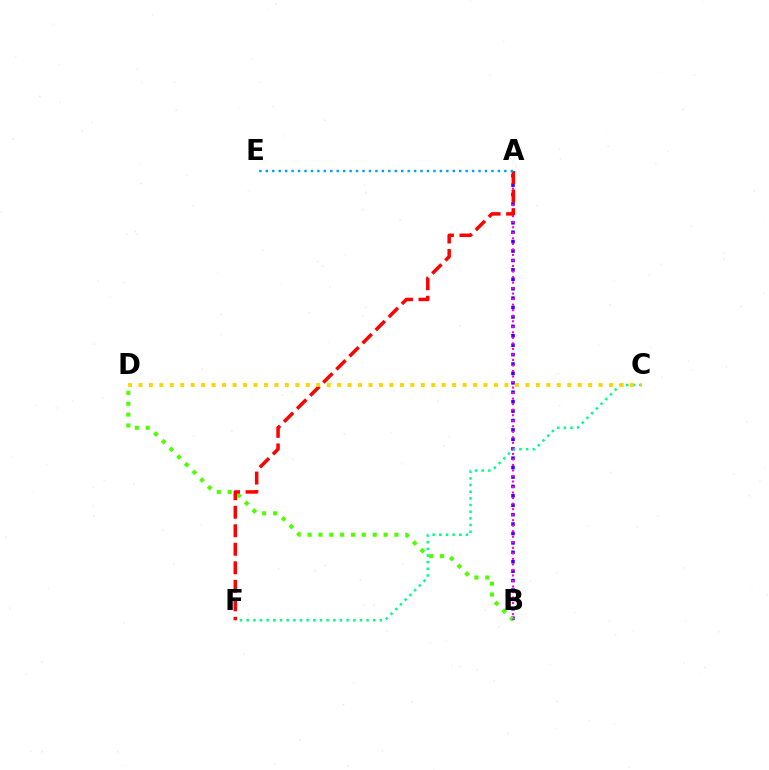{('A', 'B'): [{'color': '#3700ff', 'line_style': 'dotted', 'thickness': 2.56}, {'color': '#ff00ed', 'line_style': 'dotted', 'thickness': 1.5}], ('C', 'F'): [{'color': '#00ff86', 'line_style': 'dotted', 'thickness': 1.81}], ('B', 'D'): [{'color': '#4fff00', 'line_style': 'dotted', 'thickness': 2.95}], ('A', 'F'): [{'color': '#ff0000', 'line_style': 'dashed', 'thickness': 2.52}], ('C', 'D'): [{'color': '#ffd500', 'line_style': 'dotted', 'thickness': 2.84}], ('A', 'E'): [{'color': '#009eff', 'line_style': 'dotted', 'thickness': 1.75}]}